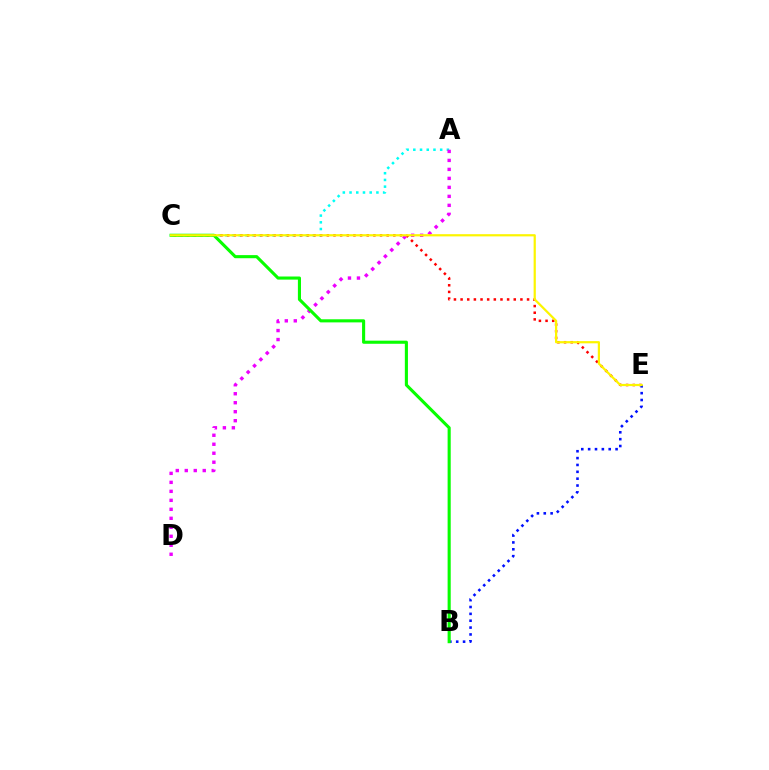{('A', 'C'): [{'color': '#00fff6', 'line_style': 'dotted', 'thickness': 1.82}], ('C', 'E'): [{'color': '#ff0000', 'line_style': 'dotted', 'thickness': 1.81}, {'color': '#fcf500', 'line_style': 'solid', 'thickness': 1.59}], ('B', 'E'): [{'color': '#0010ff', 'line_style': 'dotted', 'thickness': 1.86}], ('A', 'D'): [{'color': '#ee00ff', 'line_style': 'dotted', 'thickness': 2.44}], ('B', 'C'): [{'color': '#08ff00', 'line_style': 'solid', 'thickness': 2.24}]}